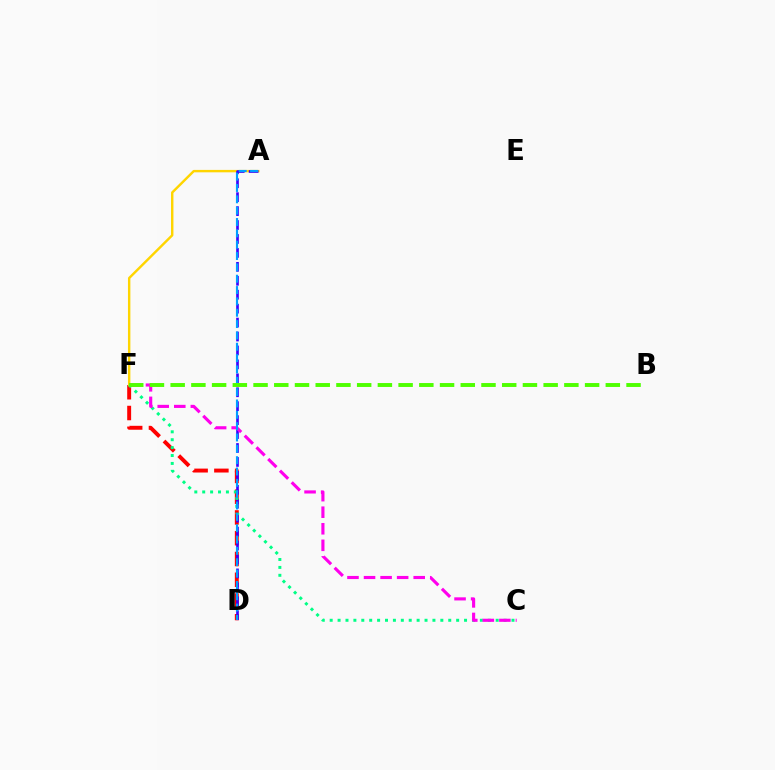{('D', 'F'): [{'color': '#ff0000', 'line_style': 'dashed', 'thickness': 2.82}], ('A', 'F'): [{'color': '#ffd500', 'line_style': 'solid', 'thickness': 1.74}], ('A', 'D'): [{'color': '#3700ff', 'line_style': 'dashed', 'thickness': 1.89}, {'color': '#009eff', 'line_style': 'dashed', 'thickness': 1.54}], ('C', 'F'): [{'color': '#00ff86', 'line_style': 'dotted', 'thickness': 2.15}, {'color': '#ff00ed', 'line_style': 'dashed', 'thickness': 2.25}], ('B', 'F'): [{'color': '#4fff00', 'line_style': 'dashed', 'thickness': 2.81}]}